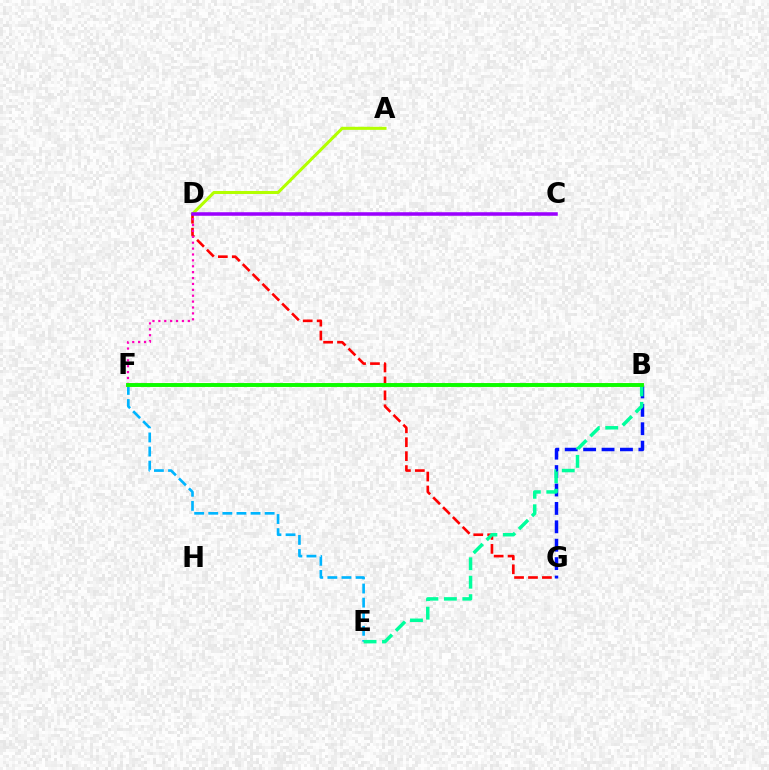{('A', 'D'): [{'color': '#b3ff00', 'line_style': 'solid', 'thickness': 2.19}], ('D', 'G'): [{'color': '#ff0000', 'line_style': 'dashed', 'thickness': 1.89}], ('D', 'F'): [{'color': '#ff00bd', 'line_style': 'dotted', 'thickness': 1.6}], ('B', 'G'): [{'color': '#0010ff', 'line_style': 'dashed', 'thickness': 2.5}], ('E', 'F'): [{'color': '#00b5ff', 'line_style': 'dashed', 'thickness': 1.92}], ('B', 'F'): [{'color': '#ffa500', 'line_style': 'solid', 'thickness': 2.58}, {'color': '#08ff00', 'line_style': 'solid', 'thickness': 2.75}], ('B', 'E'): [{'color': '#00ff9d', 'line_style': 'dashed', 'thickness': 2.5}], ('C', 'D'): [{'color': '#9b00ff', 'line_style': 'solid', 'thickness': 2.54}]}